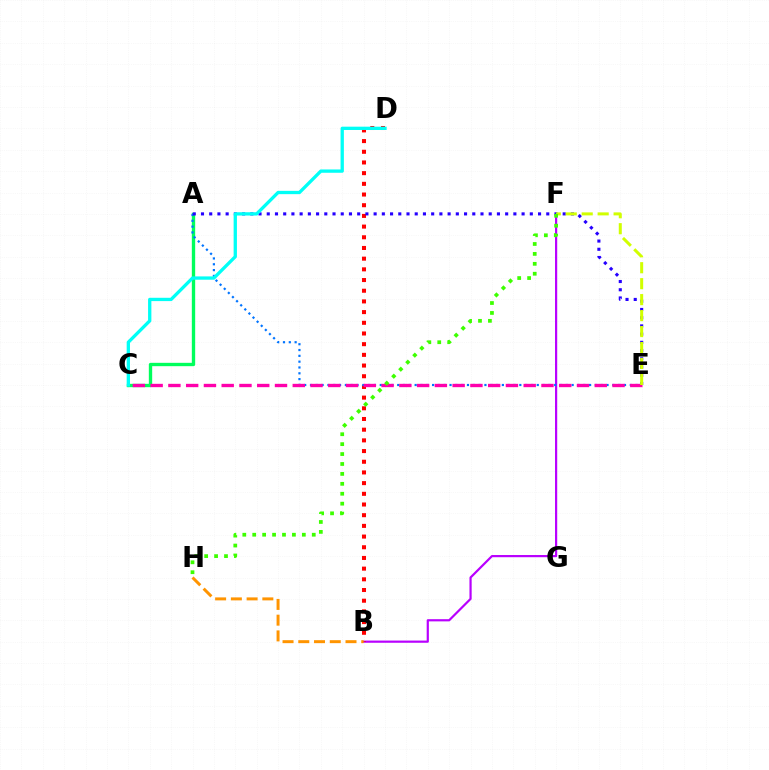{('A', 'C'): [{'color': '#00ff5c', 'line_style': 'solid', 'thickness': 2.41}], ('B', 'F'): [{'color': '#b900ff', 'line_style': 'solid', 'thickness': 1.58}], ('B', 'D'): [{'color': '#ff0000', 'line_style': 'dotted', 'thickness': 2.9}], ('A', 'E'): [{'color': '#0074ff', 'line_style': 'dotted', 'thickness': 1.58}, {'color': '#2500ff', 'line_style': 'dotted', 'thickness': 2.23}], ('C', 'E'): [{'color': '#ff00ac', 'line_style': 'dashed', 'thickness': 2.41}], ('C', 'D'): [{'color': '#00fff6', 'line_style': 'solid', 'thickness': 2.38}], ('E', 'F'): [{'color': '#d1ff00', 'line_style': 'dashed', 'thickness': 2.17}], ('F', 'H'): [{'color': '#3dff00', 'line_style': 'dotted', 'thickness': 2.7}], ('B', 'H'): [{'color': '#ff9400', 'line_style': 'dashed', 'thickness': 2.14}]}